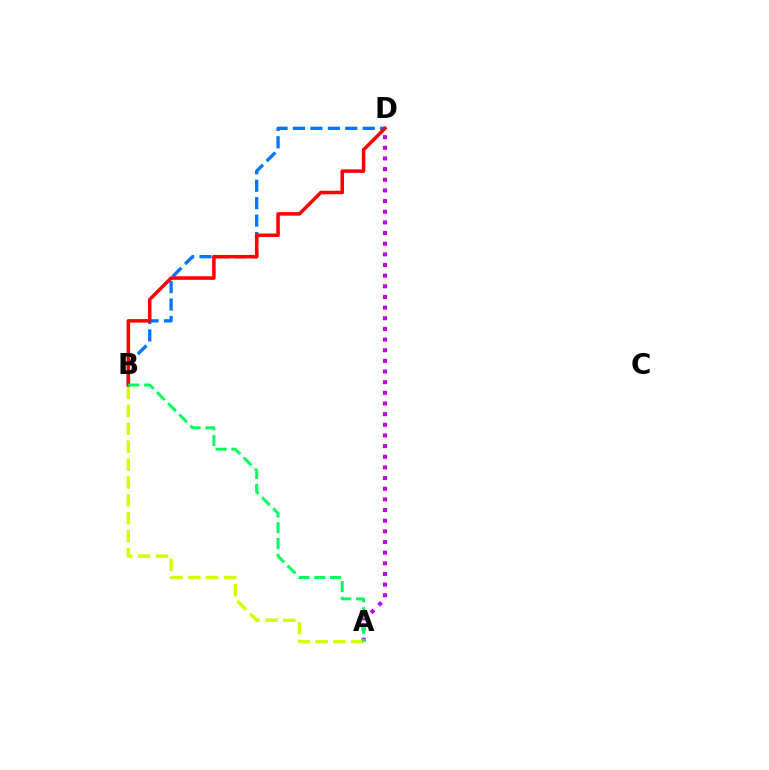{('A', 'D'): [{'color': '#b900ff', 'line_style': 'dotted', 'thickness': 2.89}], ('B', 'D'): [{'color': '#0074ff', 'line_style': 'dashed', 'thickness': 2.37}, {'color': '#ff0000', 'line_style': 'solid', 'thickness': 2.54}], ('A', 'B'): [{'color': '#d1ff00', 'line_style': 'dashed', 'thickness': 2.43}, {'color': '#00ff5c', 'line_style': 'dashed', 'thickness': 2.15}]}